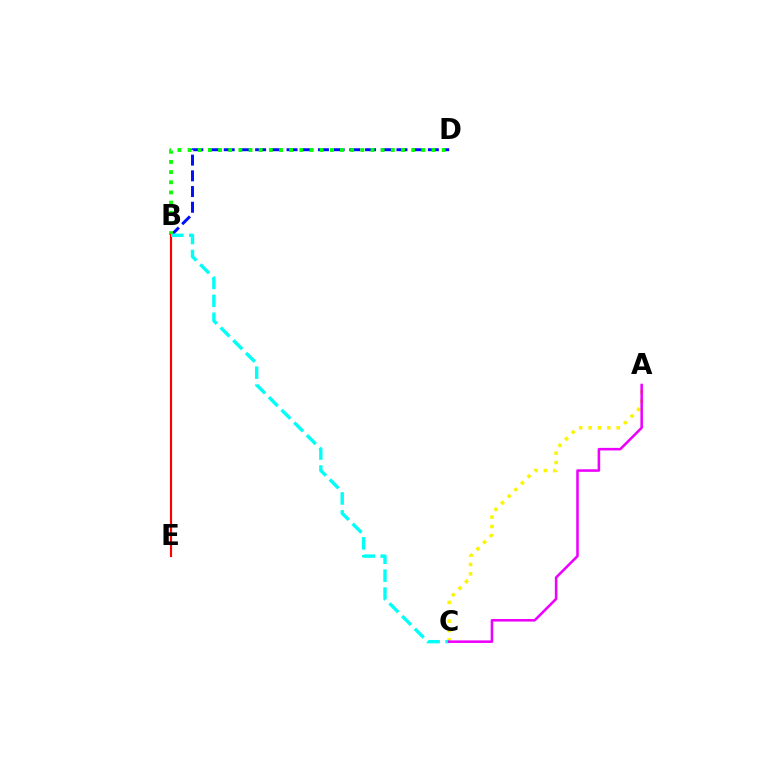{('B', 'D'): [{'color': '#0010ff', 'line_style': 'dashed', 'thickness': 2.13}, {'color': '#08ff00', 'line_style': 'dotted', 'thickness': 2.76}], ('A', 'C'): [{'color': '#fcf500', 'line_style': 'dotted', 'thickness': 2.54}, {'color': '#ee00ff', 'line_style': 'solid', 'thickness': 1.84}], ('B', 'E'): [{'color': '#ff0000', 'line_style': 'solid', 'thickness': 1.56}], ('B', 'C'): [{'color': '#00fff6', 'line_style': 'dashed', 'thickness': 2.43}]}